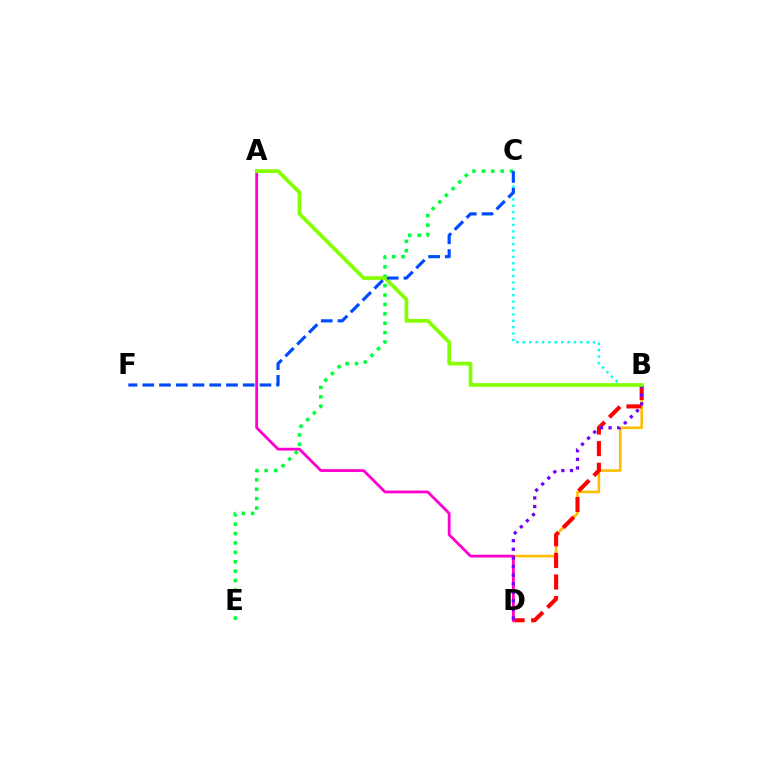{('C', 'E'): [{'color': '#00ff39', 'line_style': 'dotted', 'thickness': 2.55}], ('B', 'D'): [{'color': '#ffbd00', 'line_style': 'solid', 'thickness': 1.84}, {'color': '#ff0000', 'line_style': 'dashed', 'thickness': 2.93}, {'color': '#7200ff', 'line_style': 'dotted', 'thickness': 2.34}], ('B', 'C'): [{'color': '#00fff6', 'line_style': 'dotted', 'thickness': 1.74}], ('A', 'D'): [{'color': '#ff00cf', 'line_style': 'solid', 'thickness': 2.03}], ('A', 'B'): [{'color': '#84ff00', 'line_style': 'solid', 'thickness': 2.66}], ('C', 'F'): [{'color': '#004bff', 'line_style': 'dashed', 'thickness': 2.27}]}